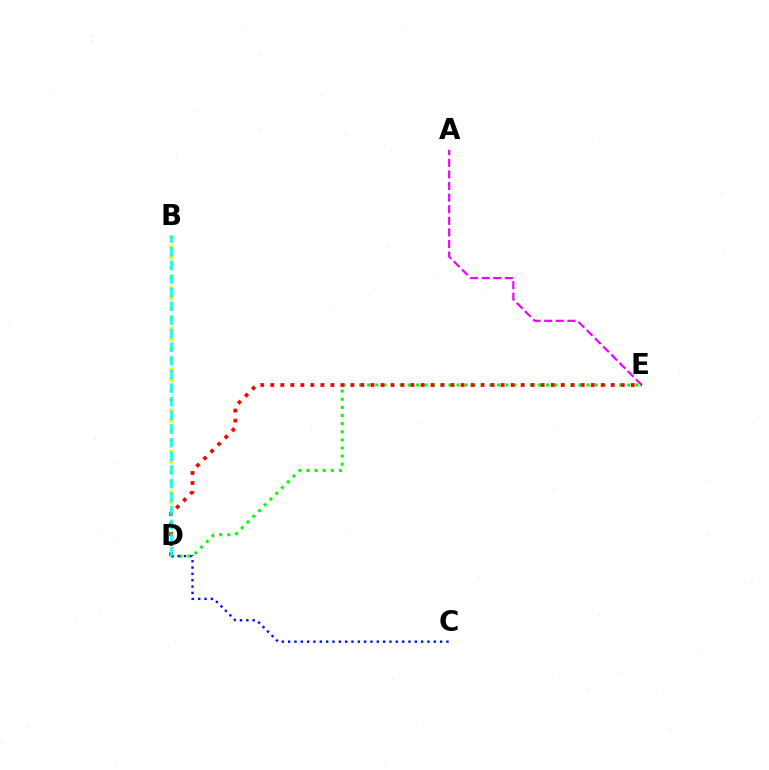{('D', 'E'): [{'color': '#08ff00', 'line_style': 'dotted', 'thickness': 2.21}, {'color': '#ff0000', 'line_style': 'dotted', 'thickness': 2.72}], ('A', 'E'): [{'color': '#ee00ff', 'line_style': 'dashed', 'thickness': 1.58}], ('B', 'D'): [{'color': '#fcf500', 'line_style': 'dotted', 'thickness': 2.78}, {'color': '#00fff6', 'line_style': 'dashed', 'thickness': 1.85}], ('C', 'D'): [{'color': '#0010ff', 'line_style': 'dotted', 'thickness': 1.72}]}